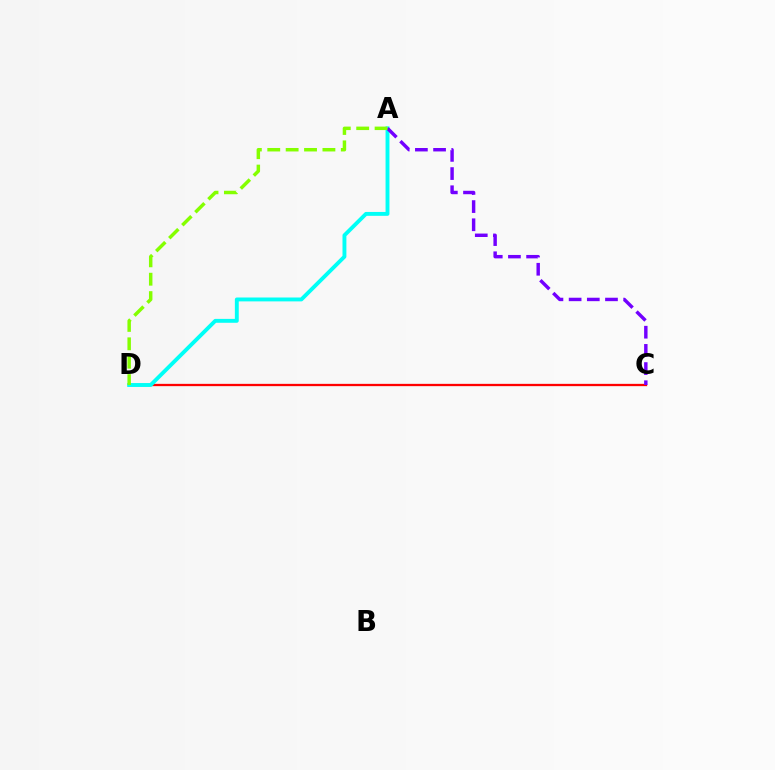{('C', 'D'): [{'color': '#ff0000', 'line_style': 'solid', 'thickness': 1.65}], ('A', 'D'): [{'color': '#00fff6', 'line_style': 'solid', 'thickness': 2.8}, {'color': '#84ff00', 'line_style': 'dashed', 'thickness': 2.5}], ('A', 'C'): [{'color': '#7200ff', 'line_style': 'dashed', 'thickness': 2.47}]}